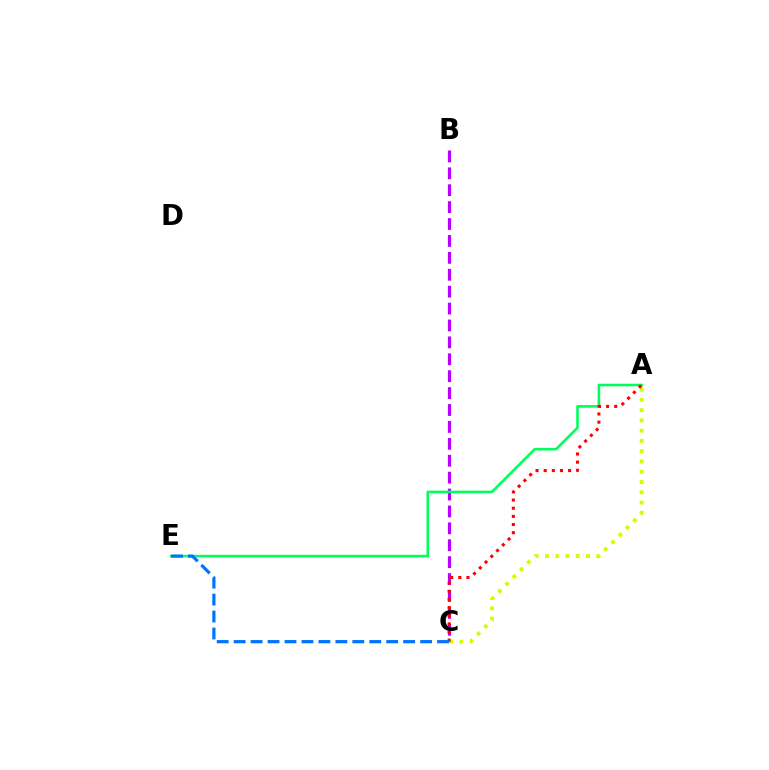{('B', 'C'): [{'color': '#b900ff', 'line_style': 'dashed', 'thickness': 2.3}], ('A', 'E'): [{'color': '#00ff5c', 'line_style': 'solid', 'thickness': 1.87}], ('A', 'C'): [{'color': '#d1ff00', 'line_style': 'dotted', 'thickness': 2.79}, {'color': '#ff0000', 'line_style': 'dotted', 'thickness': 2.21}], ('C', 'E'): [{'color': '#0074ff', 'line_style': 'dashed', 'thickness': 2.3}]}